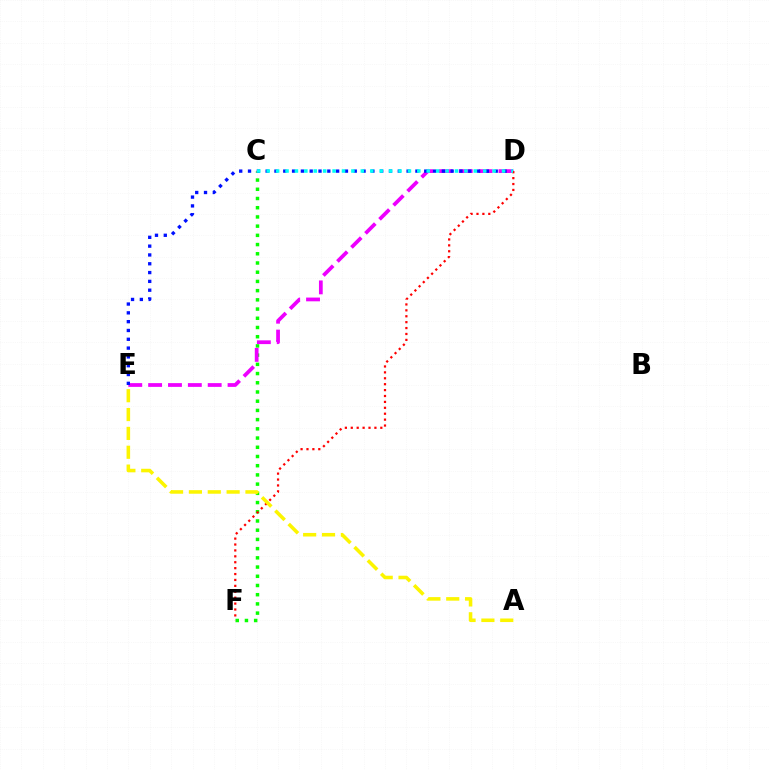{('C', 'F'): [{'color': '#08ff00', 'line_style': 'dotted', 'thickness': 2.5}], ('D', 'E'): [{'color': '#ee00ff', 'line_style': 'dashed', 'thickness': 2.7}, {'color': '#0010ff', 'line_style': 'dotted', 'thickness': 2.39}], ('D', 'F'): [{'color': '#ff0000', 'line_style': 'dotted', 'thickness': 1.61}], ('C', 'D'): [{'color': '#00fff6', 'line_style': 'dotted', 'thickness': 2.56}], ('A', 'E'): [{'color': '#fcf500', 'line_style': 'dashed', 'thickness': 2.56}]}